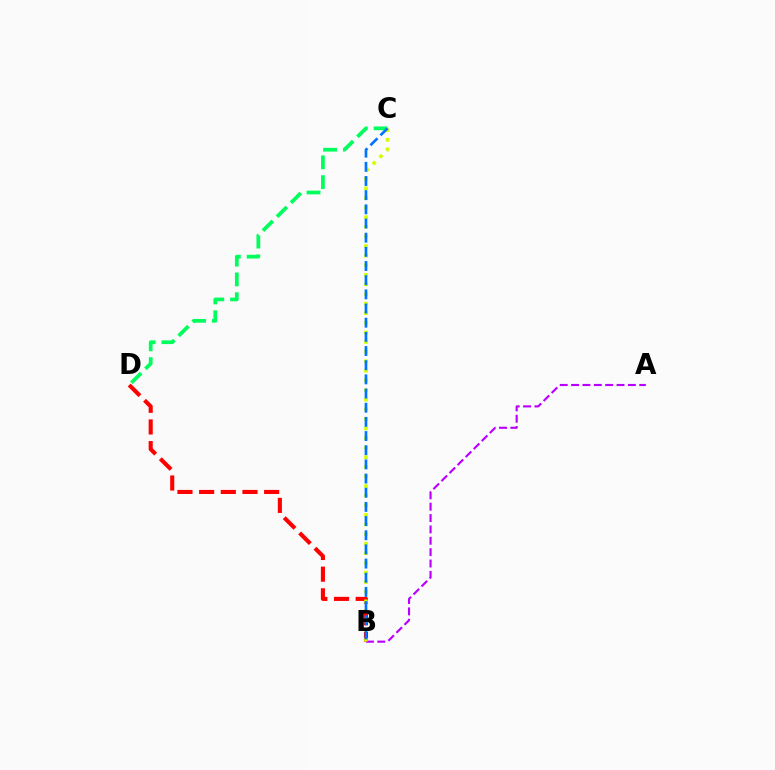{('A', 'B'): [{'color': '#b900ff', 'line_style': 'dashed', 'thickness': 1.54}], ('B', 'D'): [{'color': '#ff0000', 'line_style': 'dashed', 'thickness': 2.94}], ('B', 'C'): [{'color': '#d1ff00', 'line_style': 'dotted', 'thickness': 2.61}, {'color': '#0074ff', 'line_style': 'dashed', 'thickness': 1.92}], ('C', 'D'): [{'color': '#00ff5c', 'line_style': 'dashed', 'thickness': 2.69}]}